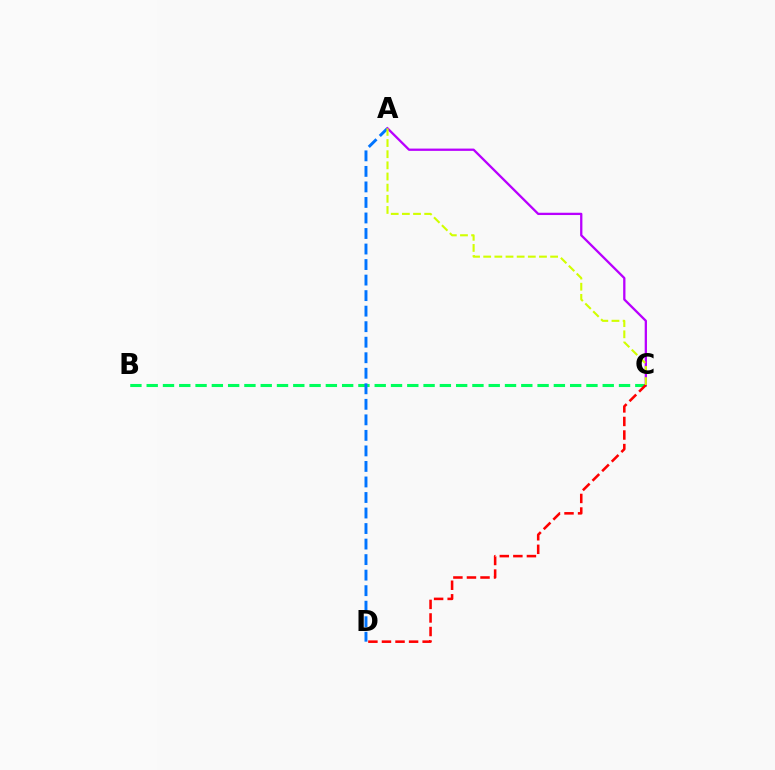{('B', 'C'): [{'color': '#00ff5c', 'line_style': 'dashed', 'thickness': 2.21}], ('A', 'D'): [{'color': '#0074ff', 'line_style': 'dashed', 'thickness': 2.11}], ('A', 'C'): [{'color': '#b900ff', 'line_style': 'solid', 'thickness': 1.65}, {'color': '#d1ff00', 'line_style': 'dashed', 'thickness': 1.52}], ('C', 'D'): [{'color': '#ff0000', 'line_style': 'dashed', 'thickness': 1.84}]}